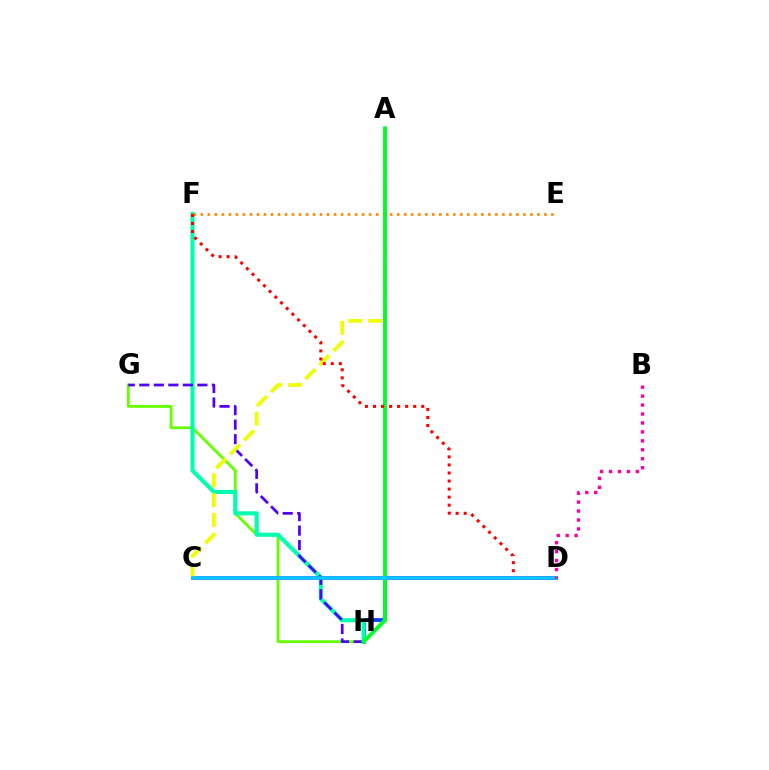{('D', 'H'): [{'color': '#003fff', 'line_style': 'solid', 'thickness': 2.68}], ('G', 'H'): [{'color': '#66ff00', 'line_style': 'solid', 'thickness': 2.03}, {'color': '#4f00ff', 'line_style': 'dashed', 'thickness': 1.97}], ('F', 'H'): [{'color': '#00ffaf', 'line_style': 'solid', 'thickness': 2.98}], ('E', 'F'): [{'color': '#ff8800', 'line_style': 'dotted', 'thickness': 1.91}], ('C', 'D'): [{'color': '#d600ff', 'line_style': 'solid', 'thickness': 2.73}, {'color': '#00c7ff', 'line_style': 'solid', 'thickness': 2.64}], ('A', 'C'): [{'color': '#eeff00', 'line_style': 'dashed', 'thickness': 2.69}], ('A', 'H'): [{'color': '#00ff27', 'line_style': 'solid', 'thickness': 2.8}], ('D', 'F'): [{'color': '#ff0000', 'line_style': 'dotted', 'thickness': 2.19}], ('B', 'D'): [{'color': '#ff00a0', 'line_style': 'dotted', 'thickness': 2.43}]}